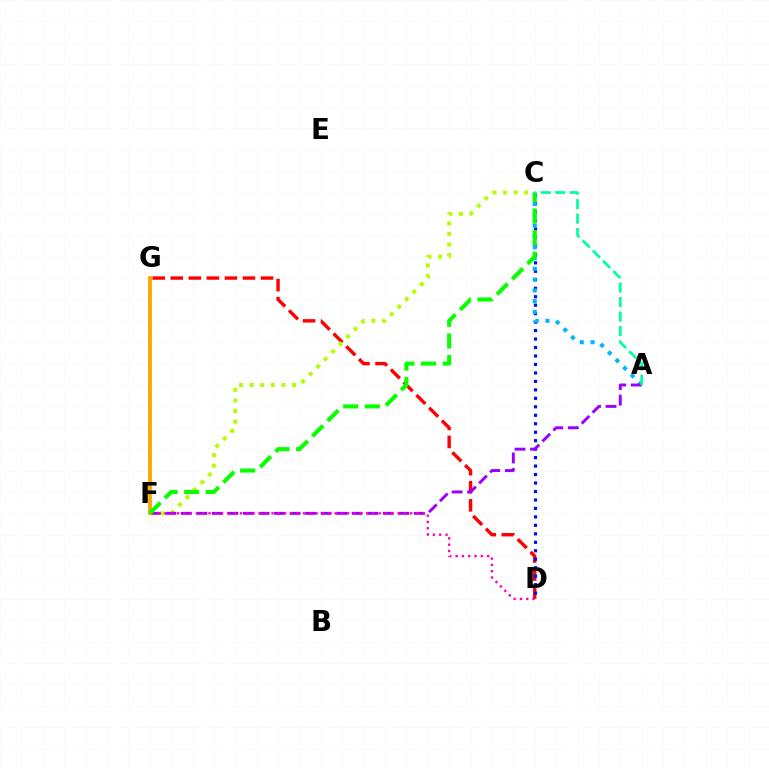{('D', 'G'): [{'color': '#ff0000', 'line_style': 'dashed', 'thickness': 2.45}], ('C', 'D'): [{'color': '#0010ff', 'line_style': 'dotted', 'thickness': 2.3}], ('A', 'C'): [{'color': '#00b5ff', 'line_style': 'dotted', 'thickness': 2.93}, {'color': '#00ff9d', 'line_style': 'dashed', 'thickness': 1.96}], ('C', 'F'): [{'color': '#b3ff00', 'line_style': 'dotted', 'thickness': 2.88}, {'color': '#08ff00', 'line_style': 'dashed', 'thickness': 2.94}], ('A', 'F'): [{'color': '#9b00ff', 'line_style': 'dashed', 'thickness': 2.11}], ('D', 'F'): [{'color': '#ff00bd', 'line_style': 'dotted', 'thickness': 1.71}], ('F', 'G'): [{'color': '#ffa500', 'line_style': 'solid', 'thickness': 2.75}]}